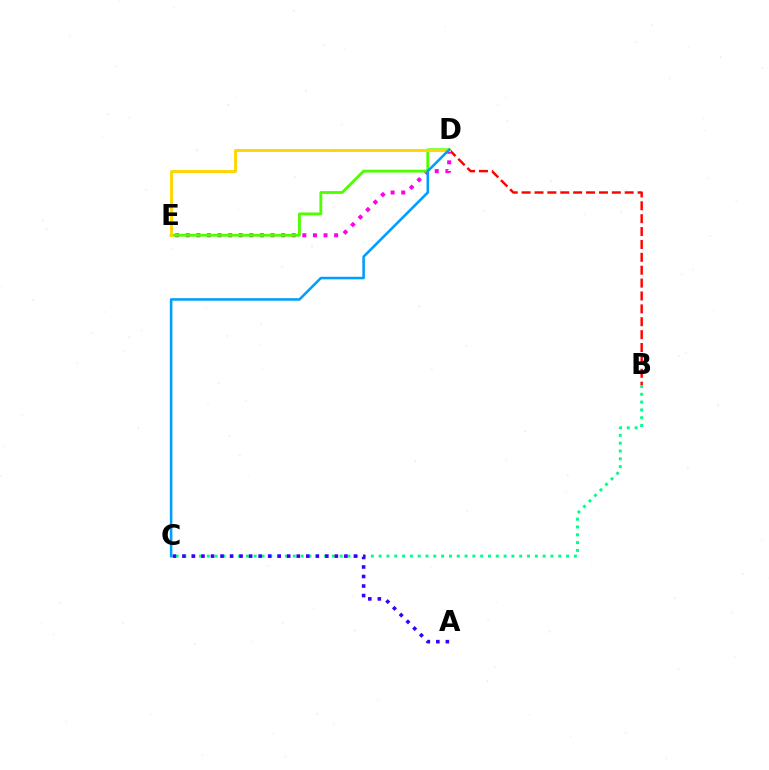{('B', 'C'): [{'color': '#00ff86', 'line_style': 'dotted', 'thickness': 2.12}], ('B', 'D'): [{'color': '#ff0000', 'line_style': 'dashed', 'thickness': 1.75}], ('A', 'C'): [{'color': '#3700ff', 'line_style': 'dotted', 'thickness': 2.59}], ('D', 'E'): [{'color': '#ff00ed', 'line_style': 'dotted', 'thickness': 2.88}, {'color': '#4fff00', 'line_style': 'solid', 'thickness': 2.04}, {'color': '#ffd500', 'line_style': 'solid', 'thickness': 2.09}], ('C', 'D'): [{'color': '#009eff', 'line_style': 'solid', 'thickness': 1.85}]}